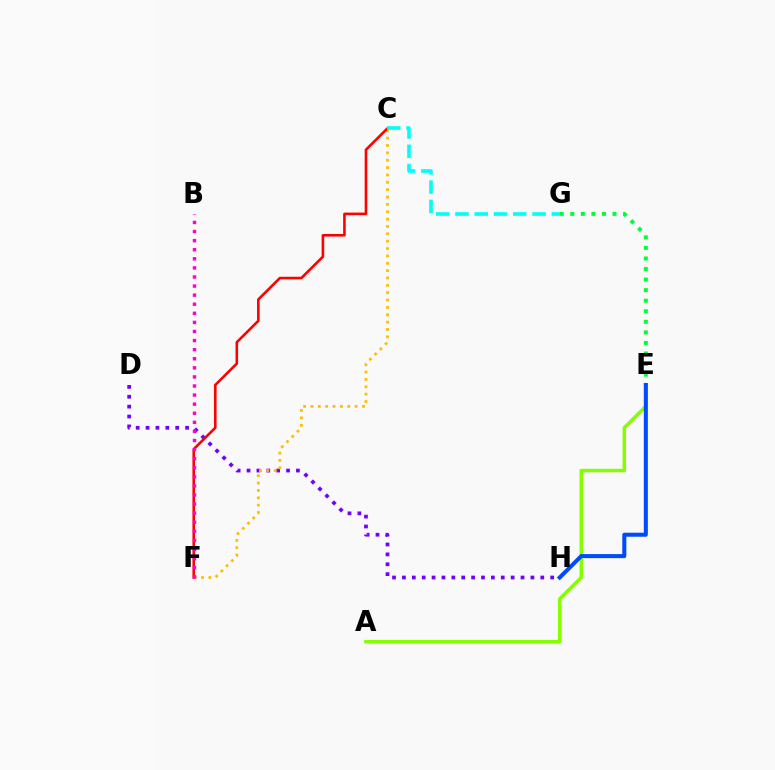{('A', 'E'): [{'color': '#84ff00', 'line_style': 'solid', 'thickness': 2.51}], ('D', 'H'): [{'color': '#7200ff', 'line_style': 'dotted', 'thickness': 2.69}], ('E', 'G'): [{'color': '#00ff39', 'line_style': 'dotted', 'thickness': 2.87}], ('E', 'H'): [{'color': '#004bff', 'line_style': 'solid', 'thickness': 2.91}], ('C', 'F'): [{'color': '#ffbd00', 'line_style': 'dotted', 'thickness': 2.0}, {'color': '#ff0000', 'line_style': 'solid', 'thickness': 1.87}], ('B', 'F'): [{'color': '#ff00cf', 'line_style': 'dotted', 'thickness': 2.47}], ('C', 'G'): [{'color': '#00fff6', 'line_style': 'dashed', 'thickness': 2.62}]}